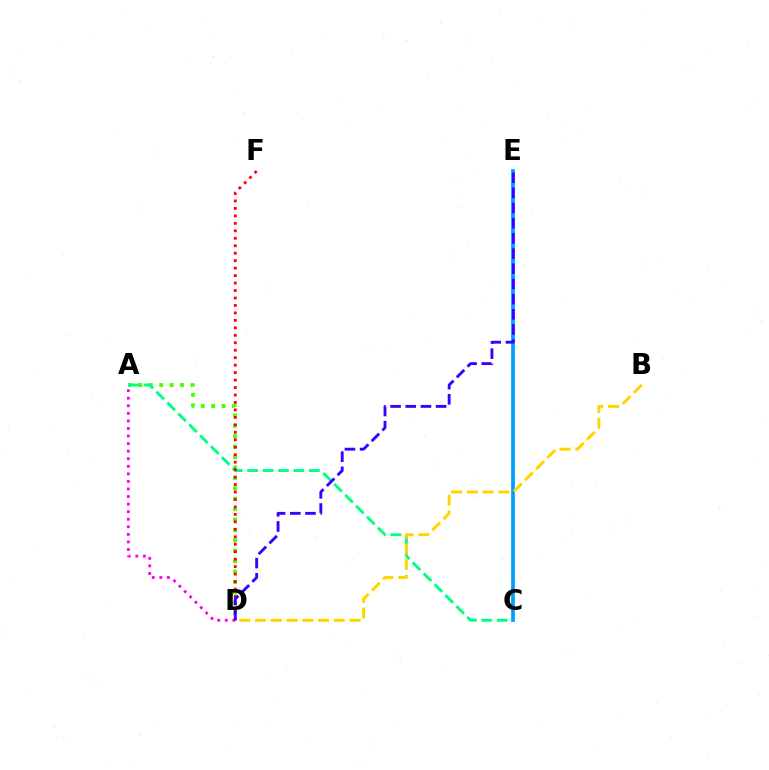{('A', 'D'): [{'color': '#4fff00', 'line_style': 'dotted', 'thickness': 2.83}, {'color': '#ff00ed', 'line_style': 'dotted', 'thickness': 2.05}], ('A', 'C'): [{'color': '#00ff86', 'line_style': 'dashed', 'thickness': 2.1}], ('C', 'E'): [{'color': '#009eff', 'line_style': 'solid', 'thickness': 2.67}], ('D', 'F'): [{'color': '#ff0000', 'line_style': 'dotted', 'thickness': 2.03}], ('D', 'E'): [{'color': '#3700ff', 'line_style': 'dashed', 'thickness': 2.06}], ('B', 'D'): [{'color': '#ffd500', 'line_style': 'dashed', 'thickness': 2.14}]}